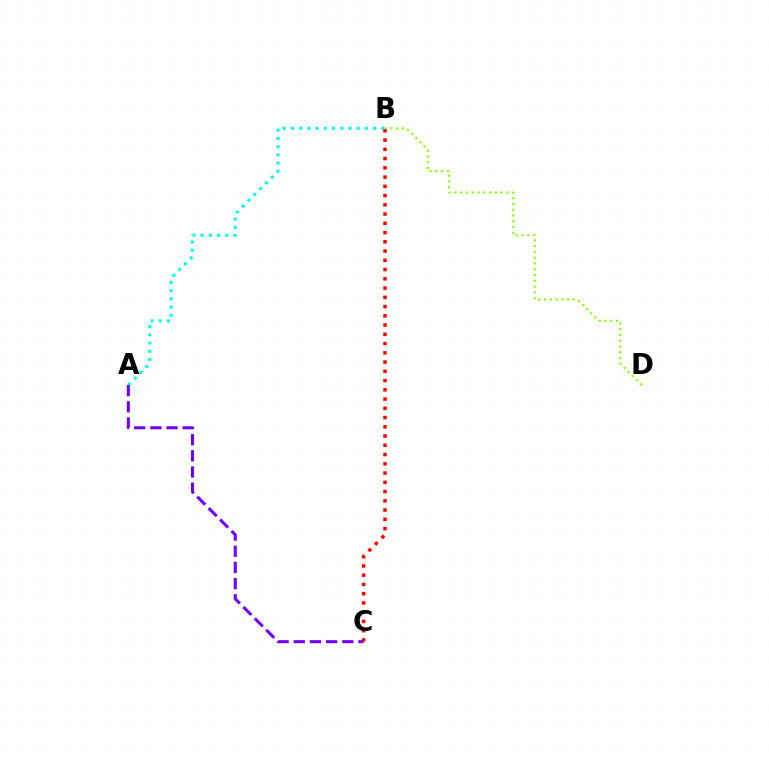{('A', 'B'): [{'color': '#00fff6', 'line_style': 'dotted', 'thickness': 2.23}], ('A', 'C'): [{'color': '#7200ff', 'line_style': 'dashed', 'thickness': 2.2}], ('B', 'D'): [{'color': '#84ff00', 'line_style': 'dotted', 'thickness': 1.57}], ('B', 'C'): [{'color': '#ff0000', 'line_style': 'dotted', 'thickness': 2.51}]}